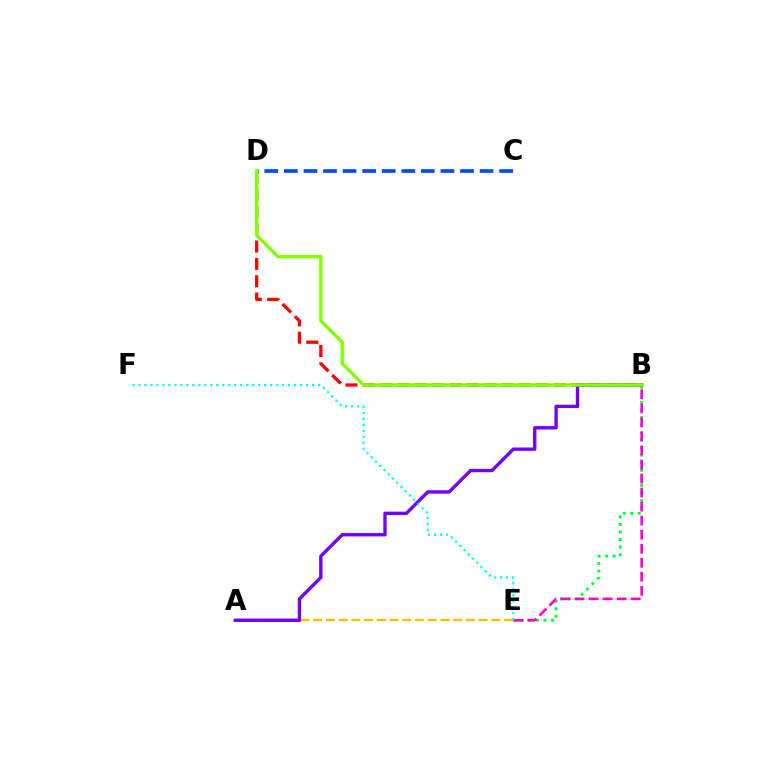{('B', 'E'): [{'color': '#00ff39', 'line_style': 'dotted', 'thickness': 2.05}, {'color': '#ff00cf', 'line_style': 'dashed', 'thickness': 1.91}], ('B', 'D'): [{'color': '#ff0000', 'line_style': 'dashed', 'thickness': 2.36}, {'color': '#84ff00', 'line_style': 'solid', 'thickness': 2.44}], ('A', 'E'): [{'color': '#ffbd00', 'line_style': 'dashed', 'thickness': 1.73}], ('C', 'D'): [{'color': '#004bff', 'line_style': 'dashed', 'thickness': 2.66}], ('A', 'B'): [{'color': '#7200ff', 'line_style': 'solid', 'thickness': 2.42}], ('E', 'F'): [{'color': '#00fff6', 'line_style': 'dotted', 'thickness': 1.63}]}